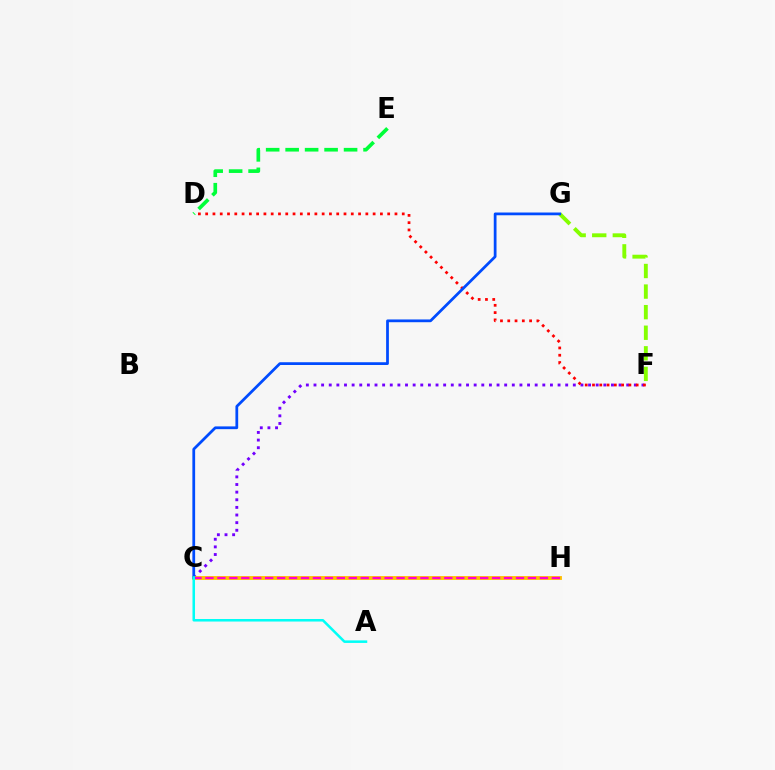{('C', 'F'): [{'color': '#7200ff', 'line_style': 'dotted', 'thickness': 2.07}], ('C', 'H'): [{'color': '#ffbd00', 'line_style': 'solid', 'thickness': 2.76}, {'color': '#ff00cf', 'line_style': 'dashed', 'thickness': 1.62}], ('F', 'G'): [{'color': '#84ff00', 'line_style': 'dashed', 'thickness': 2.8}], ('D', 'E'): [{'color': '#00ff39', 'line_style': 'dashed', 'thickness': 2.65}], ('D', 'F'): [{'color': '#ff0000', 'line_style': 'dotted', 'thickness': 1.98}], ('C', 'G'): [{'color': '#004bff', 'line_style': 'solid', 'thickness': 1.99}], ('A', 'C'): [{'color': '#00fff6', 'line_style': 'solid', 'thickness': 1.82}]}